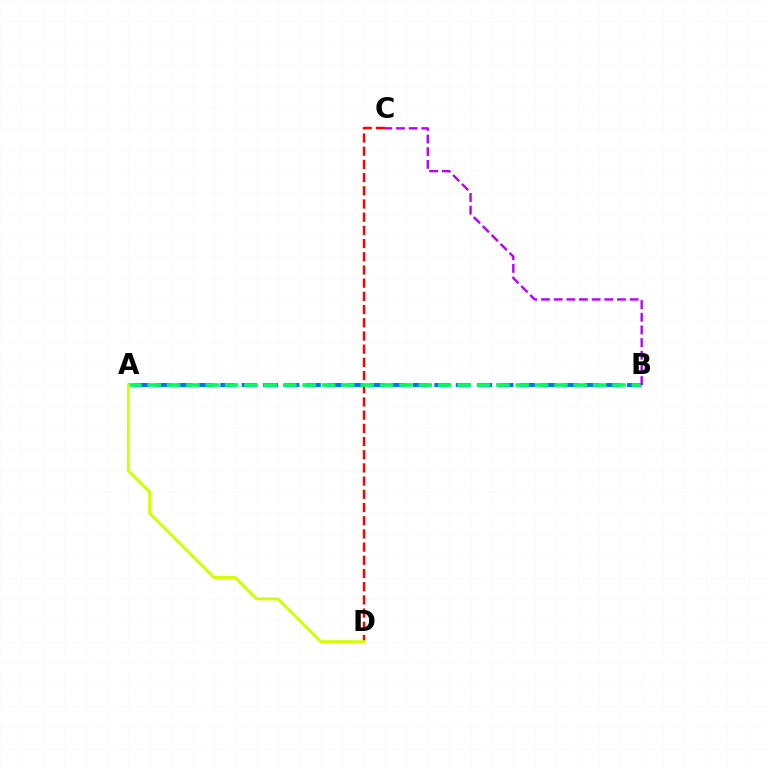{('A', 'B'): [{'color': '#0074ff', 'line_style': 'dashed', 'thickness': 2.91}, {'color': '#00ff5c', 'line_style': 'dashed', 'thickness': 2.63}], ('C', 'D'): [{'color': '#ff0000', 'line_style': 'dashed', 'thickness': 1.79}], ('B', 'C'): [{'color': '#b900ff', 'line_style': 'dashed', 'thickness': 1.72}], ('A', 'D'): [{'color': '#d1ff00', 'line_style': 'solid', 'thickness': 2.13}]}